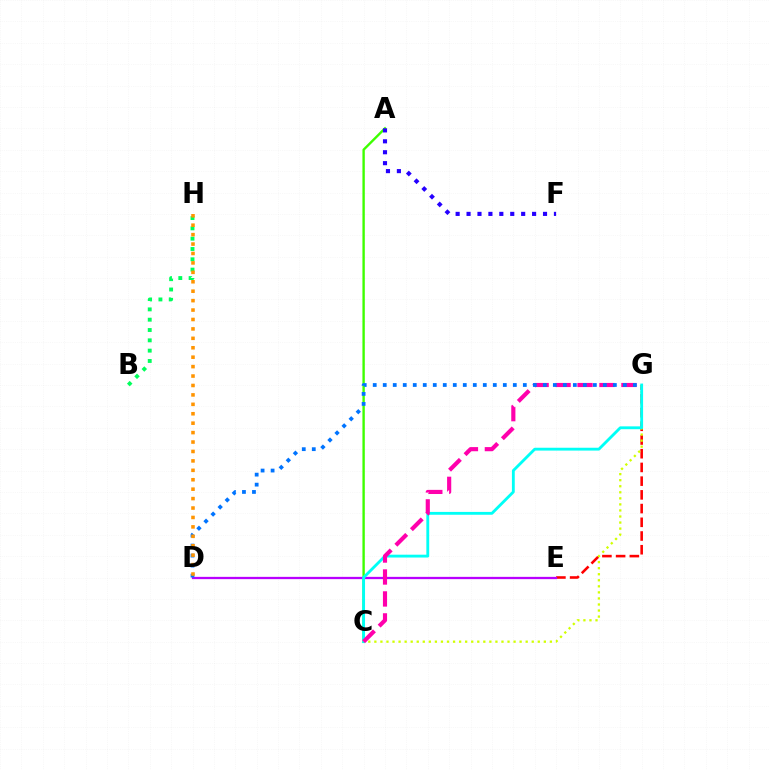{('A', 'C'): [{'color': '#3dff00', 'line_style': 'solid', 'thickness': 1.71}], ('A', 'F'): [{'color': '#2500ff', 'line_style': 'dotted', 'thickness': 2.97}], ('E', 'G'): [{'color': '#ff0000', 'line_style': 'dashed', 'thickness': 1.86}], ('C', 'G'): [{'color': '#d1ff00', 'line_style': 'dotted', 'thickness': 1.64}, {'color': '#00fff6', 'line_style': 'solid', 'thickness': 2.04}, {'color': '#ff00ac', 'line_style': 'dashed', 'thickness': 2.98}], ('D', 'E'): [{'color': '#b900ff', 'line_style': 'solid', 'thickness': 1.64}], ('B', 'H'): [{'color': '#00ff5c', 'line_style': 'dotted', 'thickness': 2.8}], ('D', 'G'): [{'color': '#0074ff', 'line_style': 'dotted', 'thickness': 2.72}], ('D', 'H'): [{'color': '#ff9400', 'line_style': 'dotted', 'thickness': 2.56}]}